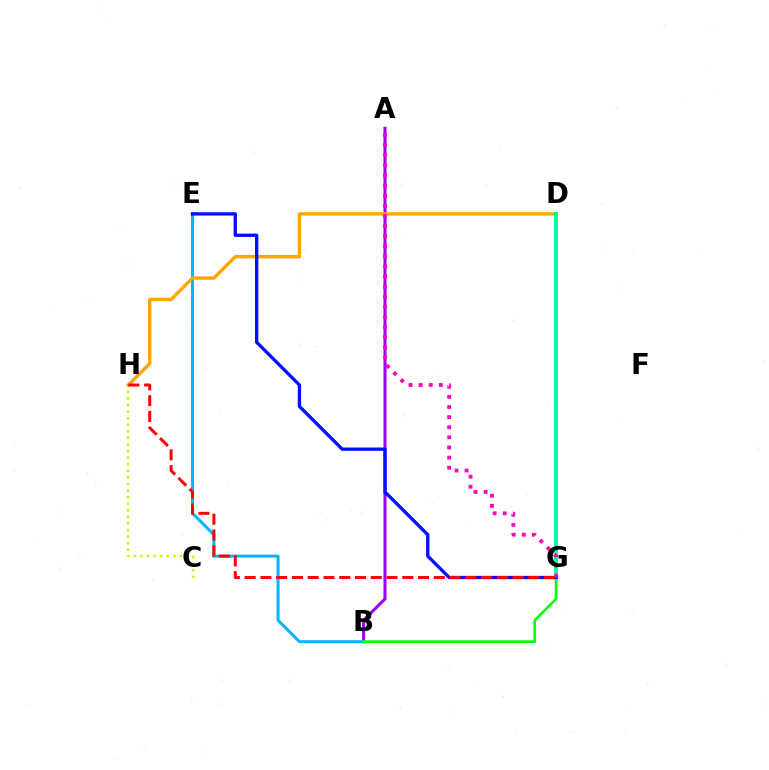{('A', 'B'): [{'color': '#9b00ff', 'line_style': 'solid', 'thickness': 2.2}], ('C', 'H'): [{'color': '#b3ff00', 'line_style': 'dotted', 'thickness': 1.79}], ('B', 'E'): [{'color': '#00b5ff', 'line_style': 'solid', 'thickness': 2.14}], ('B', 'G'): [{'color': '#08ff00', 'line_style': 'solid', 'thickness': 1.93}], ('D', 'H'): [{'color': '#ffa500', 'line_style': 'solid', 'thickness': 2.44}], ('D', 'G'): [{'color': '#00ff9d', 'line_style': 'solid', 'thickness': 2.82}], ('E', 'G'): [{'color': '#0010ff', 'line_style': 'solid', 'thickness': 2.39}], ('G', 'H'): [{'color': '#ff0000', 'line_style': 'dashed', 'thickness': 2.14}], ('A', 'G'): [{'color': '#ff00bd', 'line_style': 'dotted', 'thickness': 2.75}]}